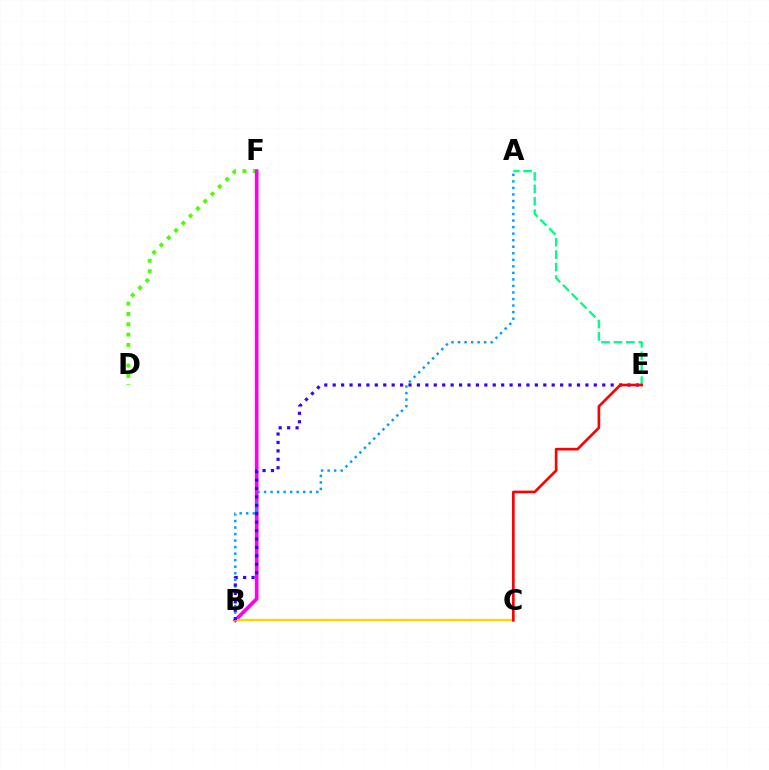{('D', 'F'): [{'color': '#4fff00', 'line_style': 'dotted', 'thickness': 2.81}], ('B', 'F'): [{'color': '#ff00ed', 'line_style': 'solid', 'thickness': 2.65}], ('A', 'E'): [{'color': '#00ff86', 'line_style': 'dashed', 'thickness': 1.69}], ('A', 'B'): [{'color': '#009eff', 'line_style': 'dotted', 'thickness': 1.78}], ('B', 'C'): [{'color': '#ffd500', 'line_style': 'solid', 'thickness': 1.64}], ('B', 'E'): [{'color': '#3700ff', 'line_style': 'dotted', 'thickness': 2.29}], ('C', 'E'): [{'color': '#ff0000', 'line_style': 'solid', 'thickness': 1.91}]}